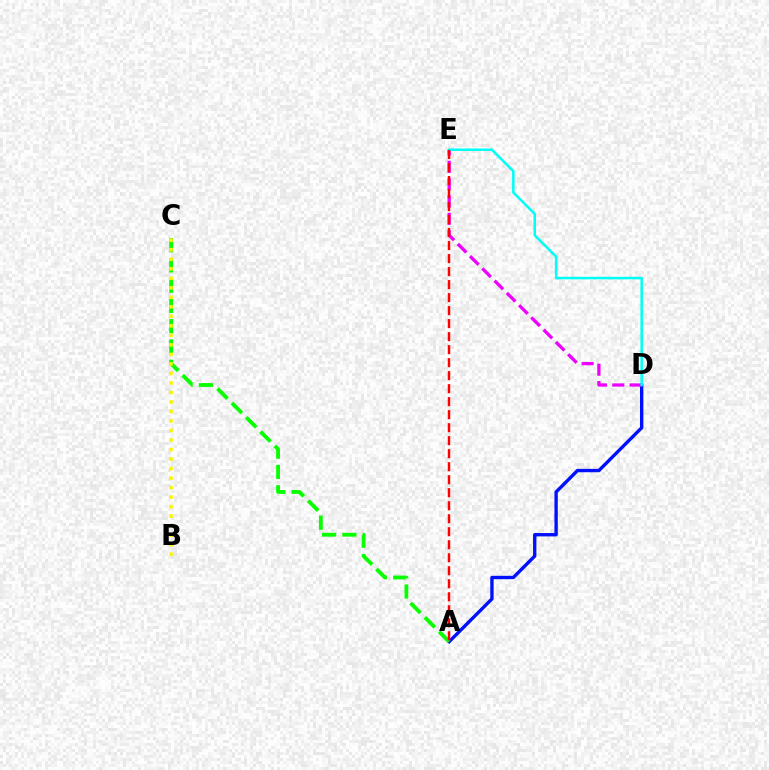{('A', 'D'): [{'color': '#0010ff', 'line_style': 'solid', 'thickness': 2.42}], ('D', 'E'): [{'color': '#ee00ff', 'line_style': 'dashed', 'thickness': 2.36}, {'color': '#00fff6', 'line_style': 'solid', 'thickness': 1.82}], ('A', 'C'): [{'color': '#08ff00', 'line_style': 'dashed', 'thickness': 2.75}], ('A', 'E'): [{'color': '#ff0000', 'line_style': 'dashed', 'thickness': 1.77}], ('B', 'C'): [{'color': '#fcf500', 'line_style': 'dotted', 'thickness': 2.59}]}